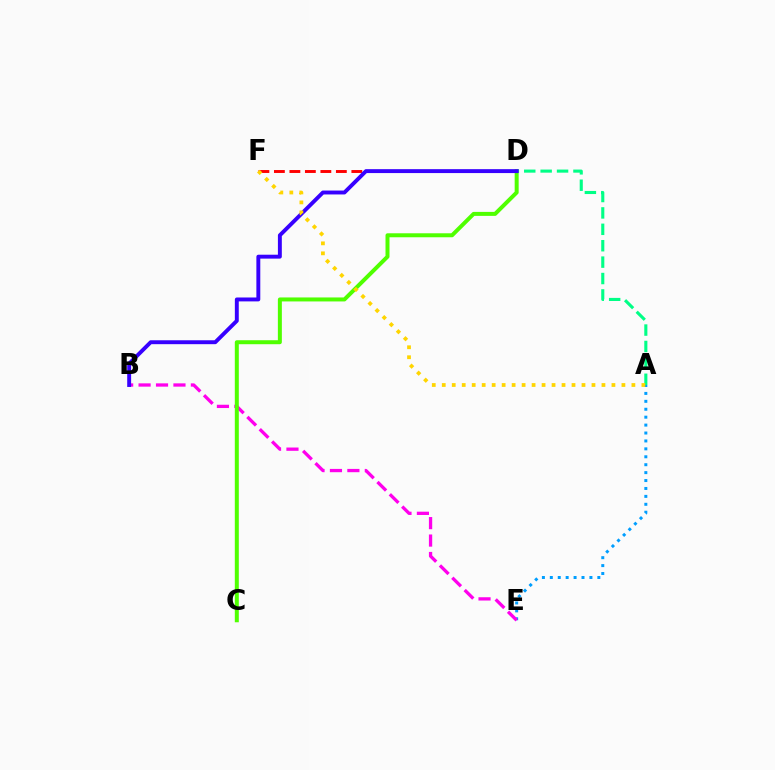{('D', 'F'): [{'color': '#ff0000', 'line_style': 'dashed', 'thickness': 2.1}], ('A', 'E'): [{'color': '#009eff', 'line_style': 'dotted', 'thickness': 2.15}], ('B', 'E'): [{'color': '#ff00ed', 'line_style': 'dashed', 'thickness': 2.37}], ('C', 'D'): [{'color': '#4fff00', 'line_style': 'solid', 'thickness': 2.87}], ('A', 'D'): [{'color': '#00ff86', 'line_style': 'dashed', 'thickness': 2.23}], ('B', 'D'): [{'color': '#3700ff', 'line_style': 'solid', 'thickness': 2.81}], ('A', 'F'): [{'color': '#ffd500', 'line_style': 'dotted', 'thickness': 2.71}]}